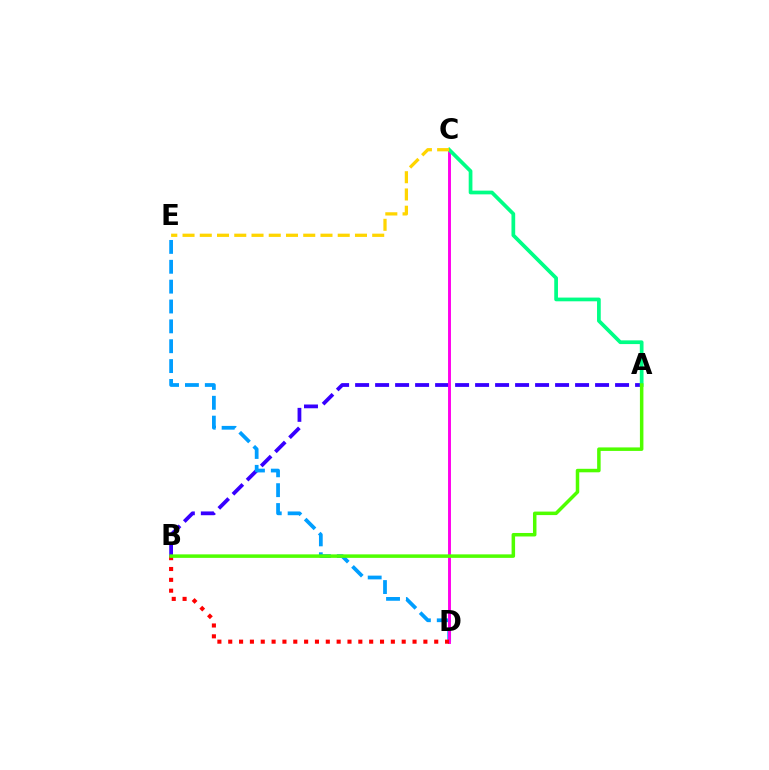{('A', 'B'): [{'color': '#3700ff', 'line_style': 'dashed', 'thickness': 2.72}, {'color': '#4fff00', 'line_style': 'solid', 'thickness': 2.52}], ('D', 'E'): [{'color': '#009eff', 'line_style': 'dashed', 'thickness': 2.7}], ('C', 'D'): [{'color': '#ff00ed', 'line_style': 'solid', 'thickness': 2.11}], ('A', 'C'): [{'color': '#00ff86', 'line_style': 'solid', 'thickness': 2.68}], ('B', 'D'): [{'color': '#ff0000', 'line_style': 'dotted', 'thickness': 2.95}], ('C', 'E'): [{'color': '#ffd500', 'line_style': 'dashed', 'thickness': 2.34}]}